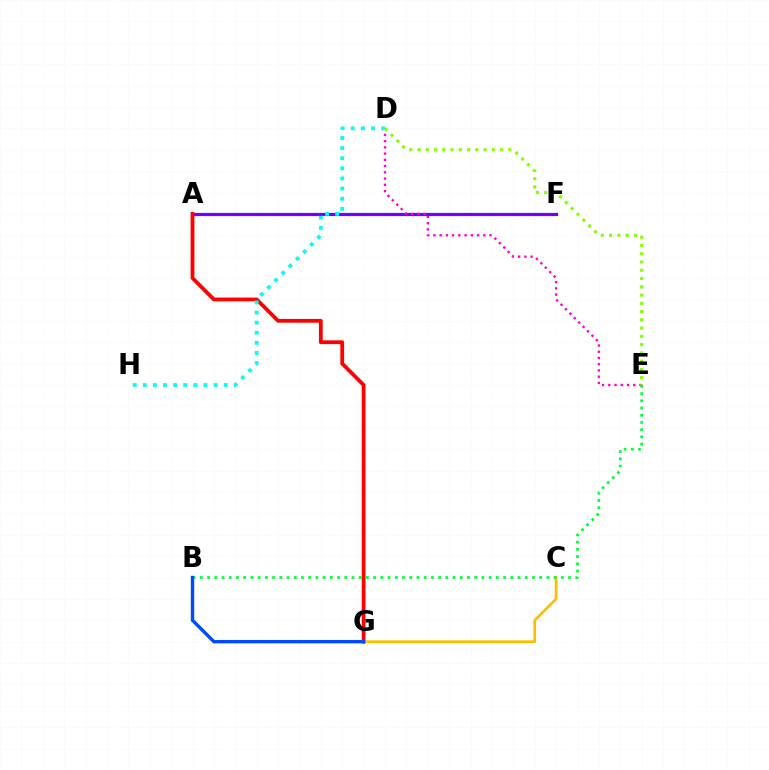{('A', 'F'): [{'color': '#7200ff', 'line_style': 'solid', 'thickness': 2.3}], ('A', 'G'): [{'color': '#ff0000', 'line_style': 'solid', 'thickness': 2.72}], ('D', 'E'): [{'color': '#ff00cf', 'line_style': 'dotted', 'thickness': 1.7}, {'color': '#84ff00', 'line_style': 'dotted', 'thickness': 2.24}], ('C', 'G'): [{'color': '#ffbd00', 'line_style': 'solid', 'thickness': 1.96}], ('D', 'H'): [{'color': '#00fff6', 'line_style': 'dotted', 'thickness': 2.75}], ('B', 'E'): [{'color': '#00ff39', 'line_style': 'dotted', 'thickness': 1.96}], ('B', 'G'): [{'color': '#004bff', 'line_style': 'solid', 'thickness': 2.44}]}